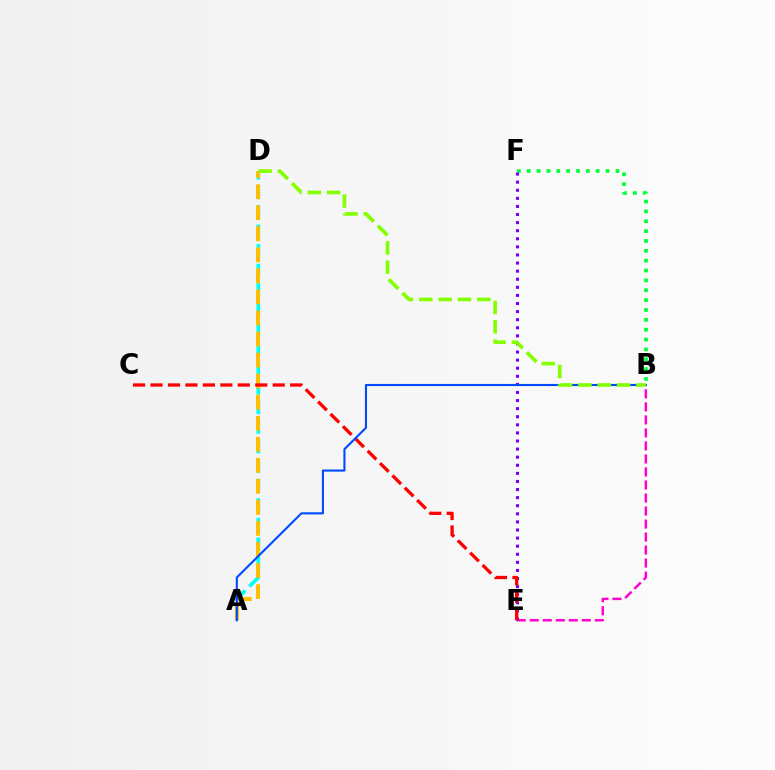{('A', 'D'): [{'color': '#00fff6', 'line_style': 'dashed', 'thickness': 2.66}, {'color': '#ffbd00', 'line_style': 'dashed', 'thickness': 2.86}], ('B', 'E'): [{'color': '#ff00cf', 'line_style': 'dashed', 'thickness': 1.77}], ('B', 'F'): [{'color': '#00ff39', 'line_style': 'dotted', 'thickness': 2.68}], ('E', 'F'): [{'color': '#7200ff', 'line_style': 'dotted', 'thickness': 2.2}], ('C', 'E'): [{'color': '#ff0000', 'line_style': 'dashed', 'thickness': 2.37}], ('A', 'B'): [{'color': '#004bff', 'line_style': 'solid', 'thickness': 1.52}], ('B', 'D'): [{'color': '#84ff00', 'line_style': 'dashed', 'thickness': 2.63}]}